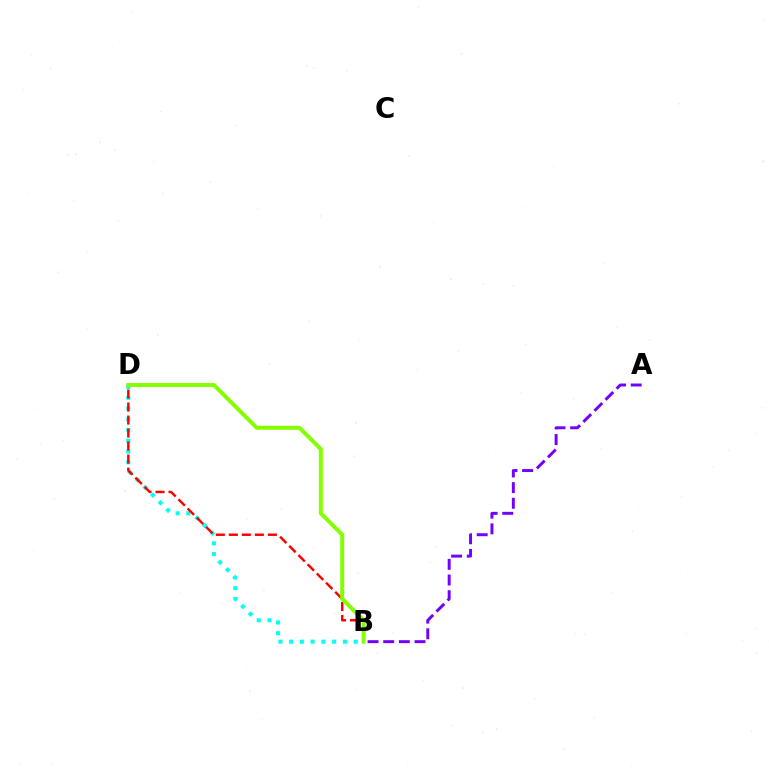{('A', 'B'): [{'color': '#7200ff', 'line_style': 'dashed', 'thickness': 2.13}], ('B', 'D'): [{'color': '#00fff6', 'line_style': 'dotted', 'thickness': 2.92}, {'color': '#ff0000', 'line_style': 'dashed', 'thickness': 1.77}, {'color': '#84ff00', 'line_style': 'solid', 'thickness': 2.88}]}